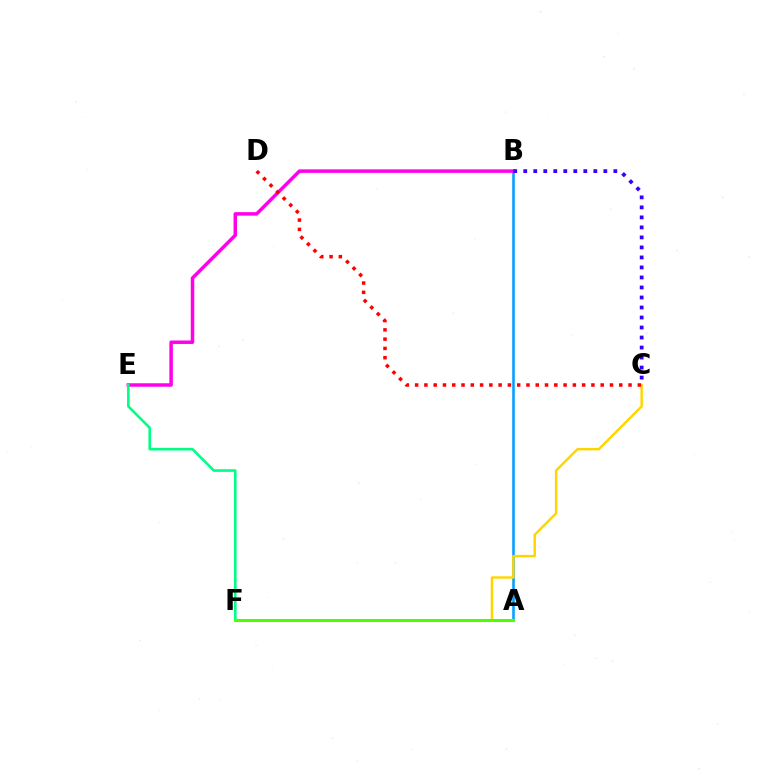{('A', 'B'): [{'color': '#009eff', 'line_style': 'solid', 'thickness': 1.82}], ('B', 'E'): [{'color': '#ff00ed', 'line_style': 'solid', 'thickness': 2.51}], ('B', 'C'): [{'color': '#3700ff', 'line_style': 'dotted', 'thickness': 2.72}], ('C', 'F'): [{'color': '#ffd500', 'line_style': 'solid', 'thickness': 1.74}], ('C', 'D'): [{'color': '#ff0000', 'line_style': 'dotted', 'thickness': 2.52}], ('E', 'F'): [{'color': '#00ff86', 'line_style': 'solid', 'thickness': 1.88}], ('A', 'F'): [{'color': '#4fff00', 'line_style': 'solid', 'thickness': 2.2}]}